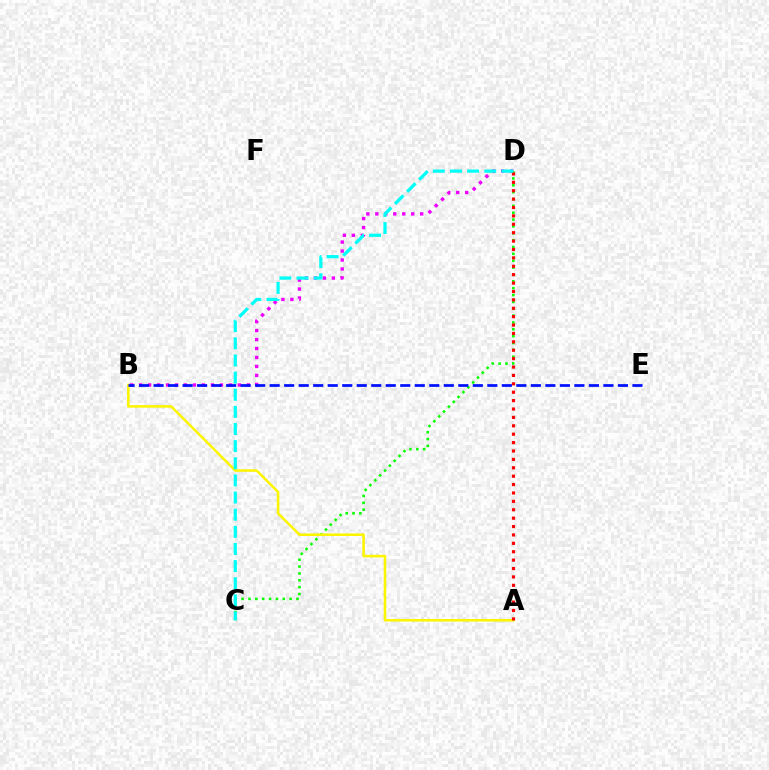{('B', 'D'): [{'color': '#ee00ff', 'line_style': 'dotted', 'thickness': 2.44}], ('C', 'D'): [{'color': '#08ff00', 'line_style': 'dotted', 'thickness': 1.86}, {'color': '#00fff6', 'line_style': 'dashed', 'thickness': 2.33}], ('A', 'B'): [{'color': '#fcf500', 'line_style': 'solid', 'thickness': 1.84}], ('A', 'D'): [{'color': '#ff0000', 'line_style': 'dotted', 'thickness': 2.28}], ('B', 'E'): [{'color': '#0010ff', 'line_style': 'dashed', 'thickness': 1.97}]}